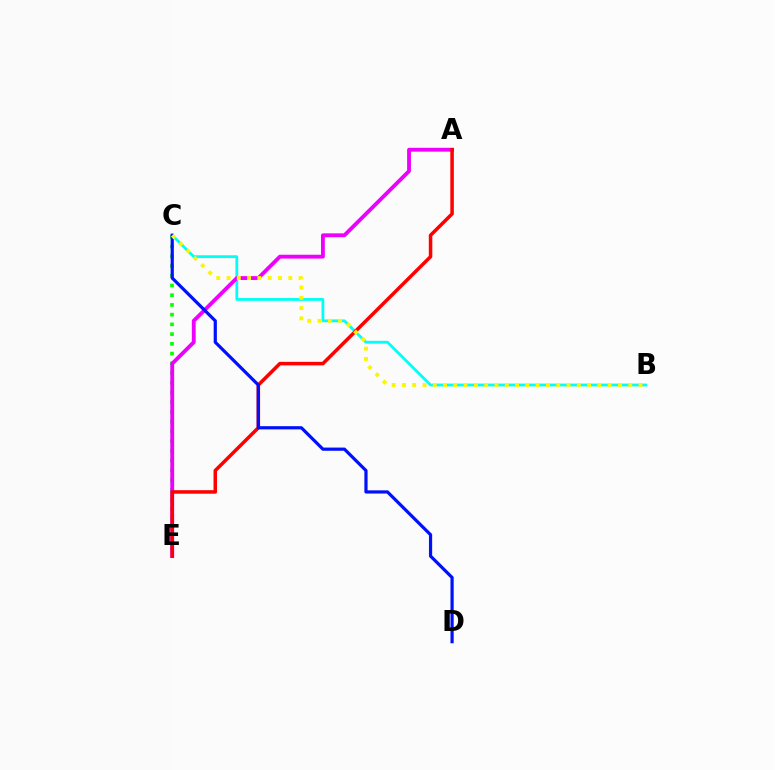{('C', 'E'): [{'color': '#08ff00', 'line_style': 'dotted', 'thickness': 2.64}], ('B', 'C'): [{'color': '#00fff6', 'line_style': 'solid', 'thickness': 2.01}, {'color': '#fcf500', 'line_style': 'dotted', 'thickness': 2.8}], ('A', 'E'): [{'color': '#ee00ff', 'line_style': 'solid', 'thickness': 2.77}, {'color': '#ff0000', 'line_style': 'solid', 'thickness': 2.53}], ('C', 'D'): [{'color': '#0010ff', 'line_style': 'solid', 'thickness': 2.3}]}